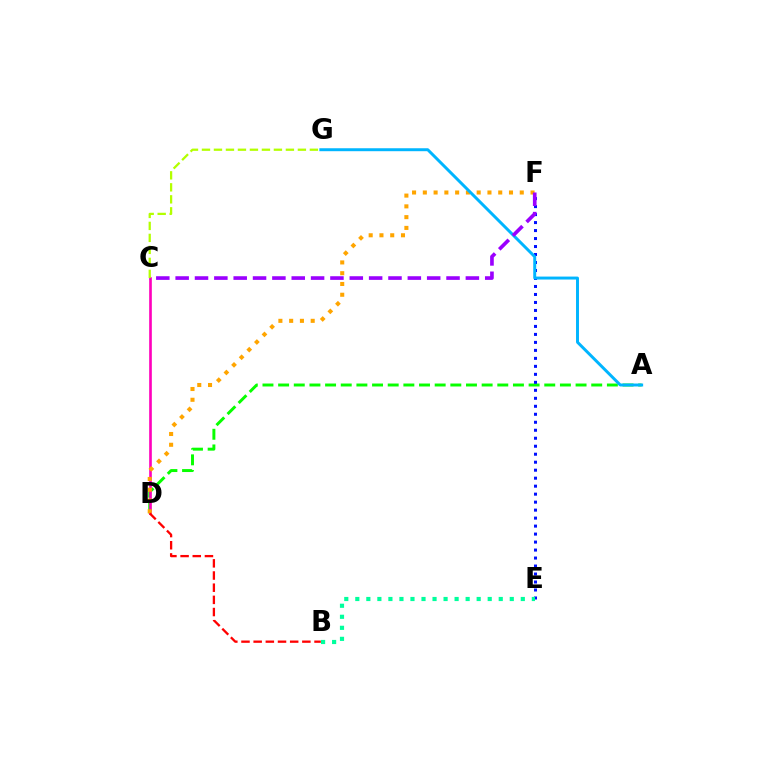{('A', 'D'): [{'color': '#08ff00', 'line_style': 'dashed', 'thickness': 2.13}], ('E', 'F'): [{'color': '#0010ff', 'line_style': 'dotted', 'thickness': 2.17}], ('C', 'D'): [{'color': '#ff00bd', 'line_style': 'solid', 'thickness': 1.91}], ('D', 'F'): [{'color': '#ffa500', 'line_style': 'dotted', 'thickness': 2.93}], ('B', 'D'): [{'color': '#ff0000', 'line_style': 'dashed', 'thickness': 1.65}], ('B', 'E'): [{'color': '#00ff9d', 'line_style': 'dotted', 'thickness': 3.0}], ('A', 'G'): [{'color': '#00b5ff', 'line_style': 'solid', 'thickness': 2.13}], ('C', 'F'): [{'color': '#9b00ff', 'line_style': 'dashed', 'thickness': 2.63}], ('C', 'G'): [{'color': '#b3ff00', 'line_style': 'dashed', 'thickness': 1.63}]}